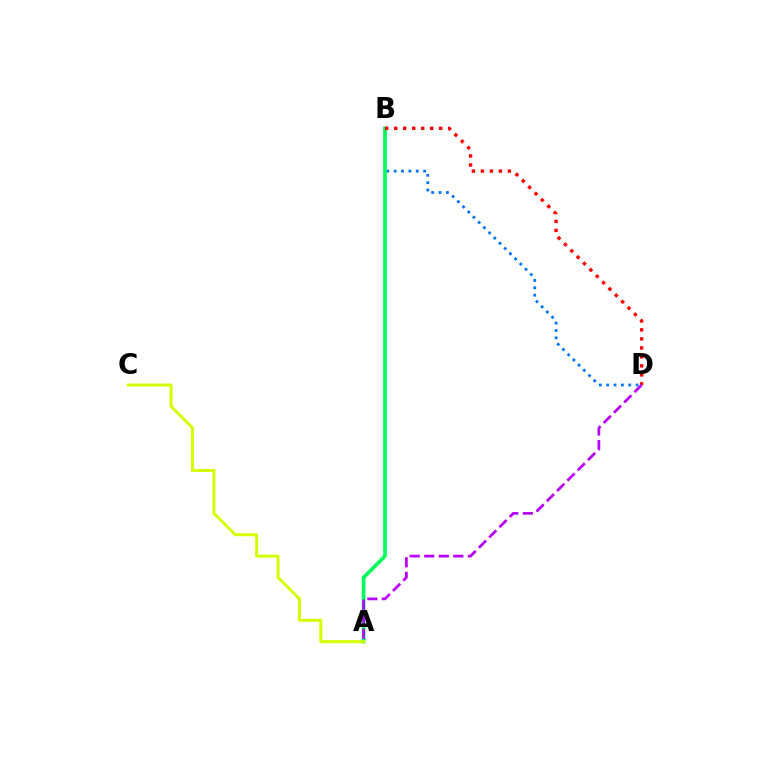{('B', 'D'): [{'color': '#0074ff', 'line_style': 'dotted', 'thickness': 2.0}, {'color': '#ff0000', 'line_style': 'dotted', 'thickness': 2.44}], ('A', 'B'): [{'color': '#00ff5c', 'line_style': 'solid', 'thickness': 2.64}], ('A', 'D'): [{'color': '#b900ff', 'line_style': 'dashed', 'thickness': 1.97}], ('A', 'C'): [{'color': '#d1ff00', 'line_style': 'solid', 'thickness': 2.15}]}